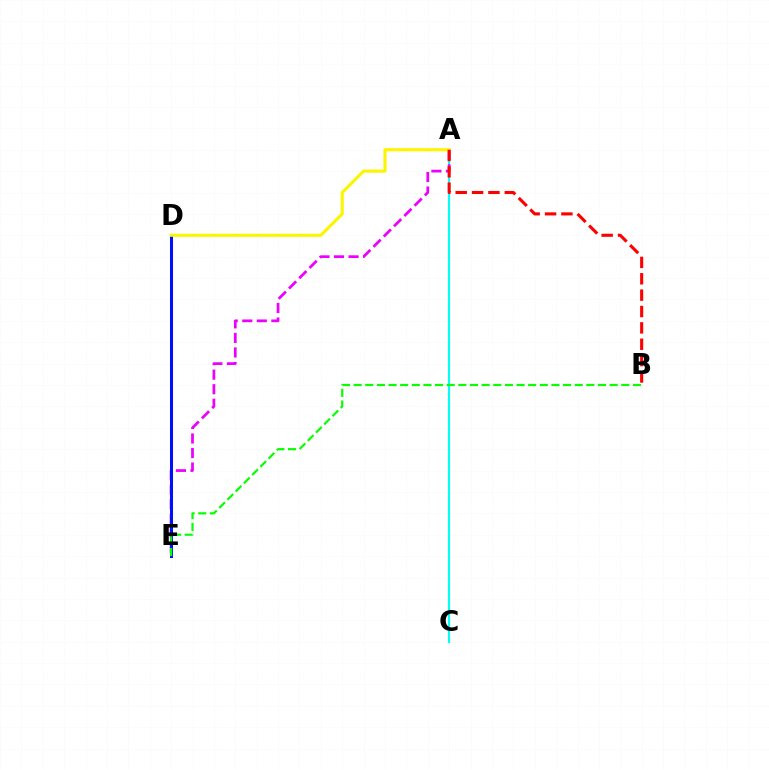{('A', 'C'): [{'color': '#00fff6', 'line_style': 'solid', 'thickness': 1.54}], ('A', 'E'): [{'color': '#ee00ff', 'line_style': 'dashed', 'thickness': 1.97}], ('D', 'E'): [{'color': '#0010ff', 'line_style': 'solid', 'thickness': 2.19}], ('A', 'D'): [{'color': '#fcf500', 'line_style': 'solid', 'thickness': 2.25}], ('B', 'E'): [{'color': '#08ff00', 'line_style': 'dashed', 'thickness': 1.58}], ('A', 'B'): [{'color': '#ff0000', 'line_style': 'dashed', 'thickness': 2.22}]}